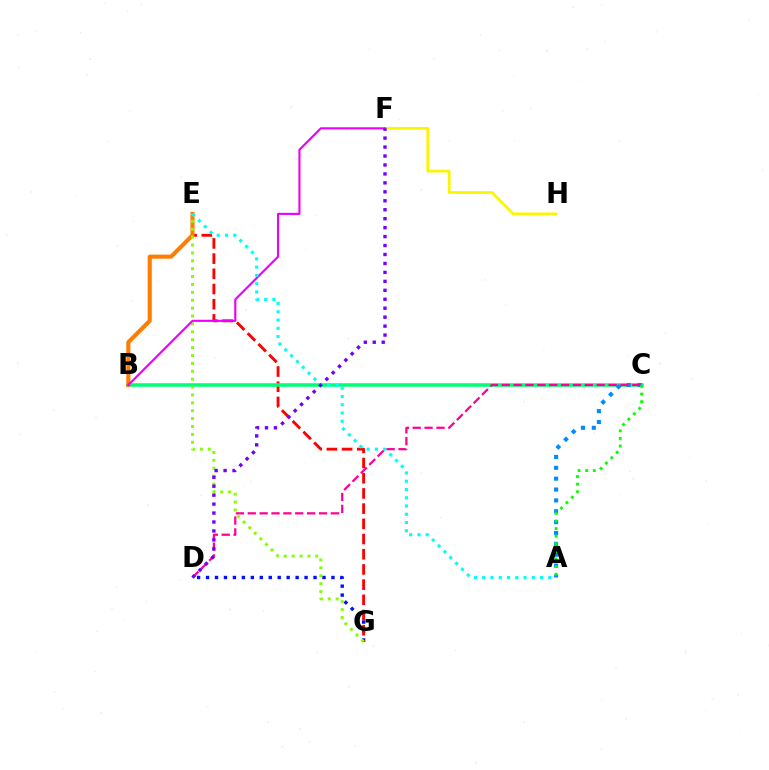{('D', 'G'): [{'color': '#0010ff', 'line_style': 'dotted', 'thickness': 2.43}], ('E', 'G'): [{'color': '#ff0000', 'line_style': 'dashed', 'thickness': 2.07}, {'color': '#84ff00', 'line_style': 'dotted', 'thickness': 2.14}], ('B', 'C'): [{'color': '#00ff74', 'line_style': 'solid', 'thickness': 2.54}], ('F', 'H'): [{'color': '#fcf500', 'line_style': 'solid', 'thickness': 1.99}], ('B', 'E'): [{'color': '#ff7c00', 'line_style': 'solid', 'thickness': 2.95}], ('B', 'F'): [{'color': '#ee00ff', 'line_style': 'solid', 'thickness': 1.54}], ('A', 'E'): [{'color': '#00fff6', 'line_style': 'dotted', 'thickness': 2.24}], ('A', 'C'): [{'color': '#008cff', 'line_style': 'dotted', 'thickness': 2.95}, {'color': '#08ff00', 'line_style': 'dotted', 'thickness': 2.07}], ('C', 'D'): [{'color': '#ff0094', 'line_style': 'dashed', 'thickness': 1.61}], ('D', 'F'): [{'color': '#7200ff', 'line_style': 'dotted', 'thickness': 2.43}]}